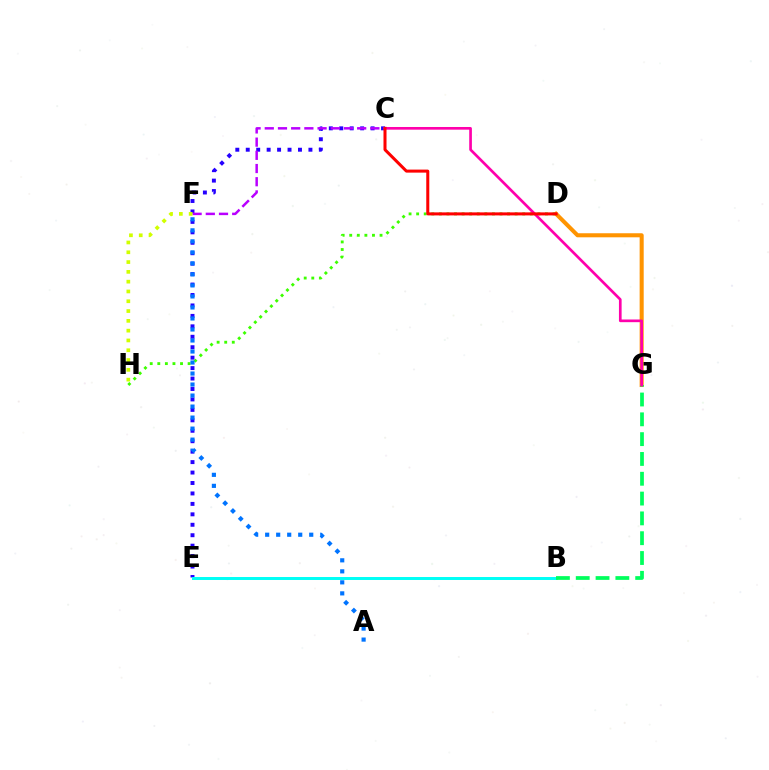{('D', 'H'): [{'color': '#3dff00', 'line_style': 'dotted', 'thickness': 2.06}], ('C', 'E'): [{'color': '#2500ff', 'line_style': 'dotted', 'thickness': 2.84}], ('A', 'F'): [{'color': '#0074ff', 'line_style': 'dotted', 'thickness': 2.99}], ('D', 'G'): [{'color': '#ff9400', 'line_style': 'solid', 'thickness': 2.92}], ('C', 'F'): [{'color': '#b900ff', 'line_style': 'dashed', 'thickness': 1.79}], ('B', 'E'): [{'color': '#00fff6', 'line_style': 'solid', 'thickness': 2.14}], ('B', 'G'): [{'color': '#00ff5c', 'line_style': 'dashed', 'thickness': 2.69}], ('C', 'G'): [{'color': '#ff00ac', 'line_style': 'solid', 'thickness': 1.93}], ('F', 'H'): [{'color': '#d1ff00', 'line_style': 'dotted', 'thickness': 2.66}], ('C', 'D'): [{'color': '#ff0000', 'line_style': 'solid', 'thickness': 2.18}]}